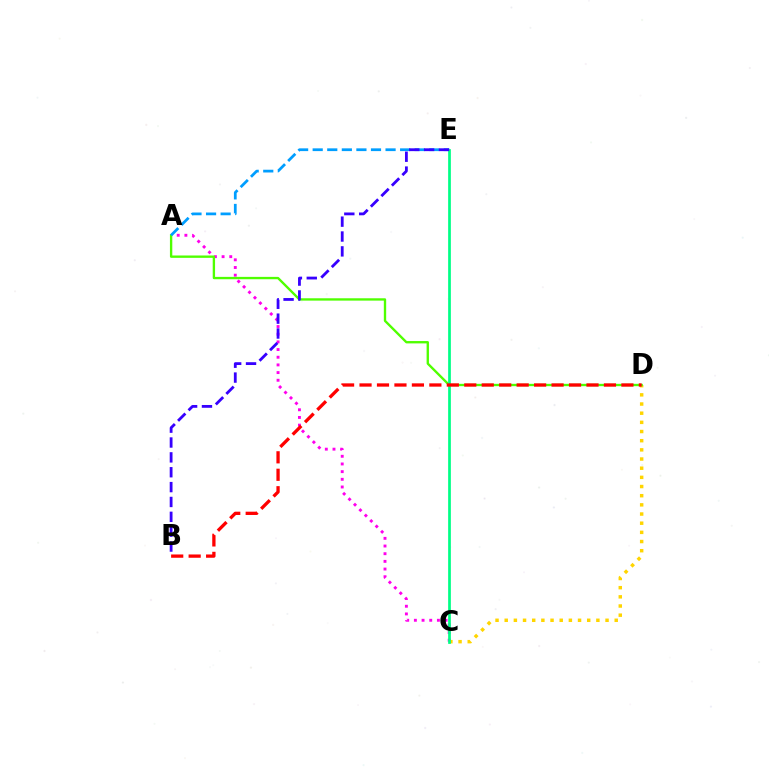{('A', 'C'): [{'color': '#ff00ed', 'line_style': 'dotted', 'thickness': 2.09}], ('C', 'D'): [{'color': '#ffd500', 'line_style': 'dotted', 'thickness': 2.49}], ('A', 'D'): [{'color': '#4fff00', 'line_style': 'solid', 'thickness': 1.69}], ('A', 'E'): [{'color': '#009eff', 'line_style': 'dashed', 'thickness': 1.98}], ('C', 'E'): [{'color': '#00ff86', 'line_style': 'solid', 'thickness': 1.96}], ('B', 'E'): [{'color': '#3700ff', 'line_style': 'dashed', 'thickness': 2.02}], ('B', 'D'): [{'color': '#ff0000', 'line_style': 'dashed', 'thickness': 2.37}]}